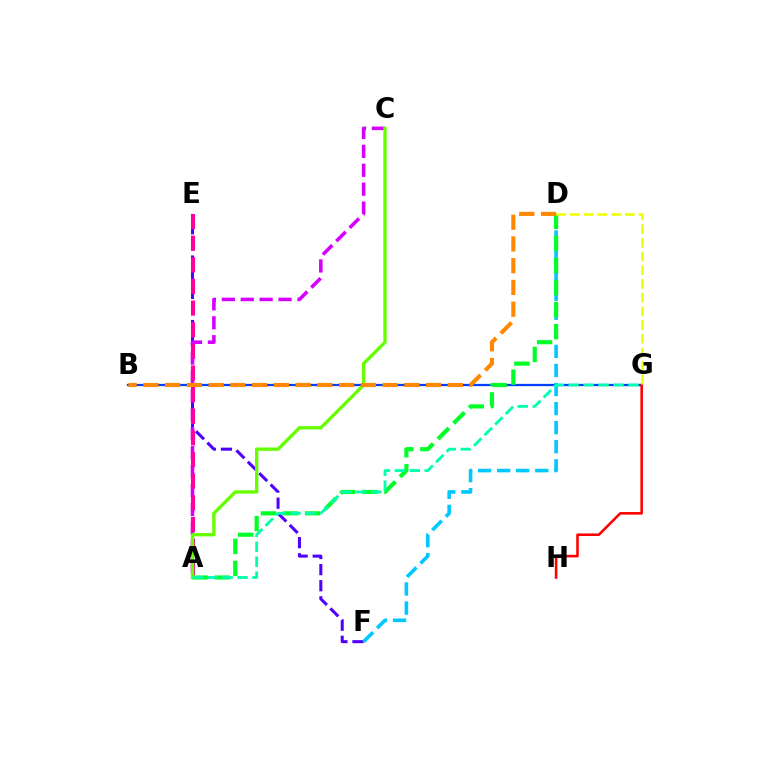{('E', 'F'): [{'color': '#4f00ff', 'line_style': 'dashed', 'thickness': 2.19}], ('D', 'F'): [{'color': '#00c7ff', 'line_style': 'dashed', 'thickness': 2.59}], ('B', 'G'): [{'color': '#003fff', 'line_style': 'solid', 'thickness': 1.63}], ('A', 'C'): [{'color': '#d600ff', 'line_style': 'dashed', 'thickness': 2.57}, {'color': '#66ff00', 'line_style': 'solid', 'thickness': 2.41}], ('A', 'E'): [{'color': '#ff00a0', 'line_style': 'dashed', 'thickness': 2.94}], ('A', 'D'): [{'color': '#00ff27', 'line_style': 'dashed', 'thickness': 3.0}], ('G', 'H'): [{'color': '#ff0000', 'line_style': 'solid', 'thickness': 1.85}], ('B', 'D'): [{'color': '#ff8800', 'line_style': 'dashed', 'thickness': 2.95}], ('A', 'G'): [{'color': '#00ffaf', 'line_style': 'dashed', 'thickness': 2.03}], ('D', 'G'): [{'color': '#eeff00', 'line_style': 'dashed', 'thickness': 1.86}]}